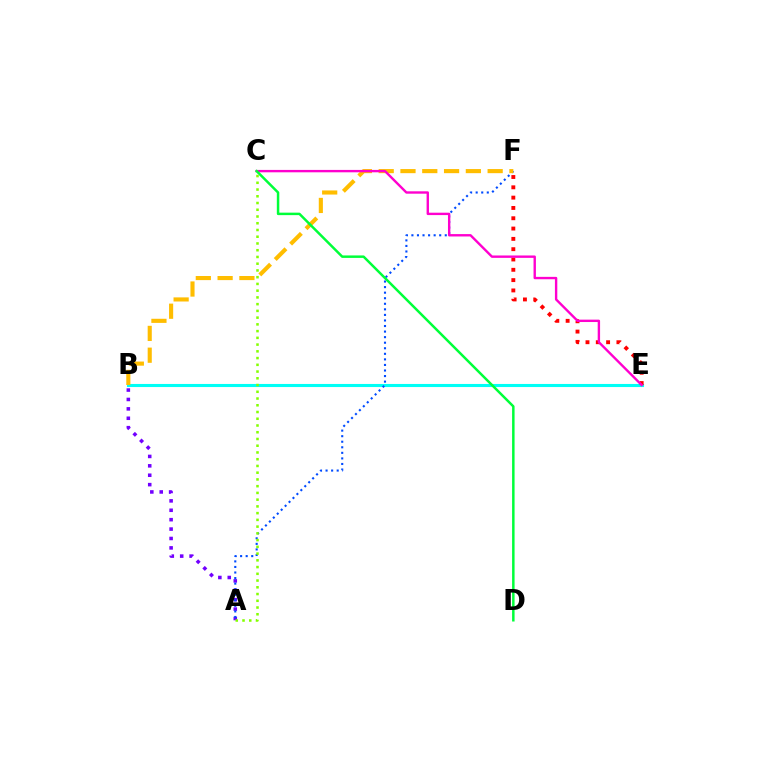{('A', 'B'): [{'color': '#7200ff', 'line_style': 'dotted', 'thickness': 2.56}], ('B', 'E'): [{'color': '#00fff6', 'line_style': 'solid', 'thickness': 2.23}], ('E', 'F'): [{'color': '#ff0000', 'line_style': 'dotted', 'thickness': 2.8}], ('A', 'F'): [{'color': '#004bff', 'line_style': 'dotted', 'thickness': 1.51}], ('B', 'F'): [{'color': '#ffbd00', 'line_style': 'dashed', 'thickness': 2.96}], ('C', 'E'): [{'color': '#ff00cf', 'line_style': 'solid', 'thickness': 1.72}], ('C', 'D'): [{'color': '#00ff39', 'line_style': 'solid', 'thickness': 1.78}], ('A', 'C'): [{'color': '#84ff00', 'line_style': 'dotted', 'thickness': 1.83}]}